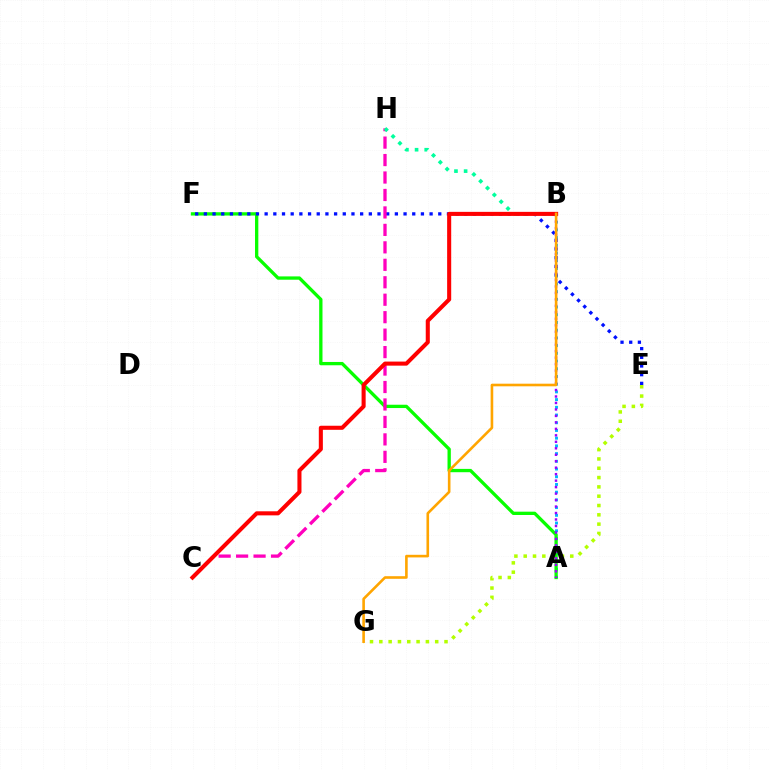{('A', 'B'): [{'color': '#00b5ff', 'line_style': 'dotted', 'thickness': 2.1}, {'color': '#9b00ff', 'line_style': 'dotted', 'thickness': 1.76}], ('A', 'F'): [{'color': '#08ff00', 'line_style': 'solid', 'thickness': 2.38}], ('E', 'F'): [{'color': '#0010ff', 'line_style': 'dotted', 'thickness': 2.36}], ('E', 'G'): [{'color': '#b3ff00', 'line_style': 'dotted', 'thickness': 2.53}], ('C', 'H'): [{'color': '#ff00bd', 'line_style': 'dashed', 'thickness': 2.37}], ('B', 'H'): [{'color': '#00ff9d', 'line_style': 'dotted', 'thickness': 2.62}], ('B', 'C'): [{'color': '#ff0000', 'line_style': 'solid', 'thickness': 2.93}], ('B', 'G'): [{'color': '#ffa500', 'line_style': 'solid', 'thickness': 1.88}]}